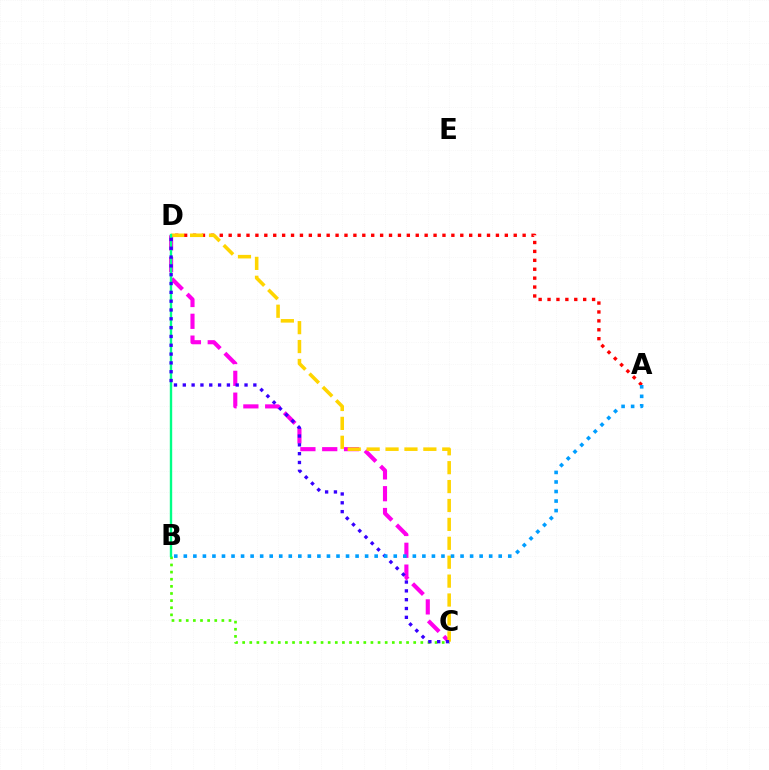{('A', 'D'): [{'color': '#ff0000', 'line_style': 'dotted', 'thickness': 2.42}], ('C', 'D'): [{'color': '#ff00ed', 'line_style': 'dashed', 'thickness': 2.96}, {'color': '#ffd500', 'line_style': 'dashed', 'thickness': 2.57}, {'color': '#3700ff', 'line_style': 'dotted', 'thickness': 2.4}], ('B', 'C'): [{'color': '#4fff00', 'line_style': 'dotted', 'thickness': 1.94}], ('B', 'D'): [{'color': '#00ff86', 'line_style': 'solid', 'thickness': 1.71}], ('A', 'B'): [{'color': '#009eff', 'line_style': 'dotted', 'thickness': 2.59}]}